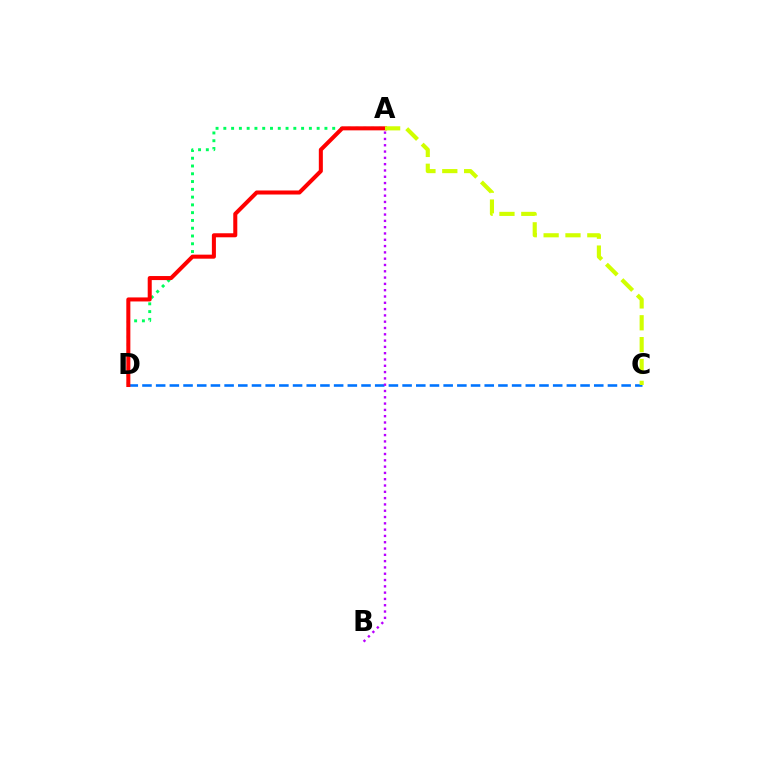{('C', 'D'): [{'color': '#0074ff', 'line_style': 'dashed', 'thickness': 1.86}], ('A', 'D'): [{'color': '#00ff5c', 'line_style': 'dotted', 'thickness': 2.11}, {'color': '#ff0000', 'line_style': 'solid', 'thickness': 2.91}], ('A', 'B'): [{'color': '#b900ff', 'line_style': 'dotted', 'thickness': 1.71}], ('A', 'C'): [{'color': '#d1ff00', 'line_style': 'dashed', 'thickness': 2.97}]}